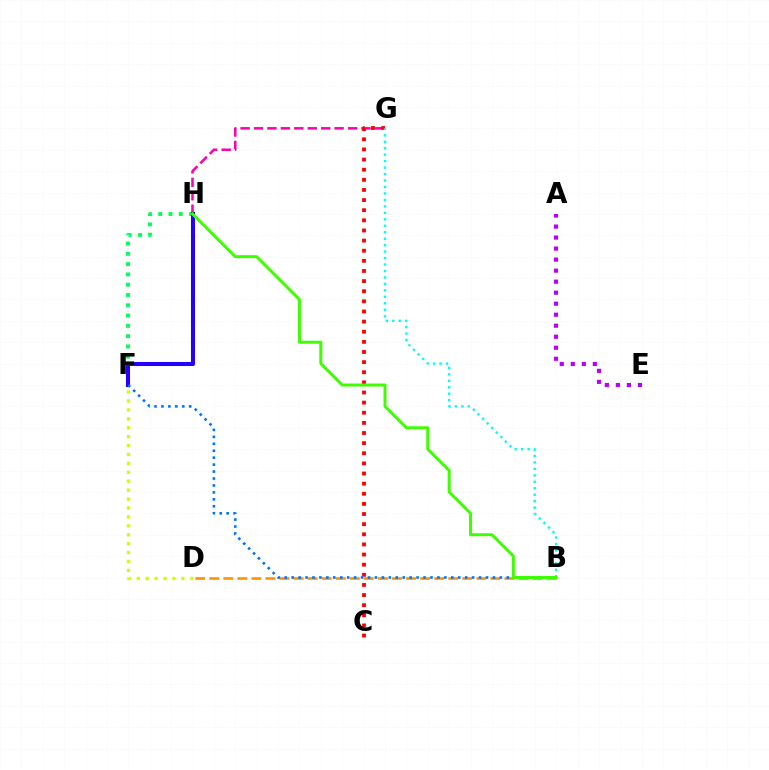{('F', 'H'): [{'color': '#00ff5c', 'line_style': 'dotted', 'thickness': 2.8}, {'color': '#2500ff', 'line_style': 'solid', 'thickness': 2.92}], ('B', 'D'): [{'color': '#ff9400', 'line_style': 'dashed', 'thickness': 1.91}], ('G', 'H'): [{'color': '#ff00ac', 'line_style': 'dashed', 'thickness': 1.83}], ('C', 'G'): [{'color': '#ff0000', 'line_style': 'dotted', 'thickness': 2.75}], ('B', 'G'): [{'color': '#00fff6', 'line_style': 'dotted', 'thickness': 1.75}], ('D', 'F'): [{'color': '#d1ff00', 'line_style': 'dotted', 'thickness': 2.42}], ('B', 'F'): [{'color': '#0074ff', 'line_style': 'dotted', 'thickness': 1.89}], ('B', 'H'): [{'color': '#3dff00', 'line_style': 'solid', 'thickness': 2.15}], ('A', 'E'): [{'color': '#b900ff', 'line_style': 'dotted', 'thickness': 2.99}]}